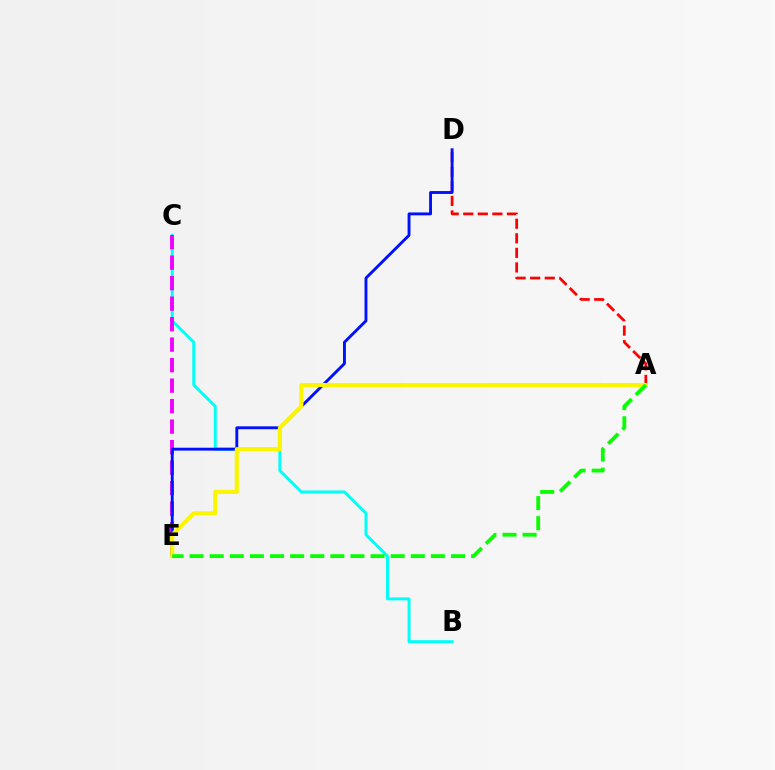{('B', 'C'): [{'color': '#00fff6', 'line_style': 'solid', 'thickness': 2.13}], ('A', 'D'): [{'color': '#ff0000', 'line_style': 'dashed', 'thickness': 1.98}], ('C', 'E'): [{'color': '#ee00ff', 'line_style': 'dashed', 'thickness': 2.78}], ('D', 'E'): [{'color': '#0010ff', 'line_style': 'solid', 'thickness': 2.08}], ('A', 'E'): [{'color': '#fcf500', 'line_style': 'solid', 'thickness': 2.96}, {'color': '#08ff00', 'line_style': 'dashed', 'thickness': 2.73}]}